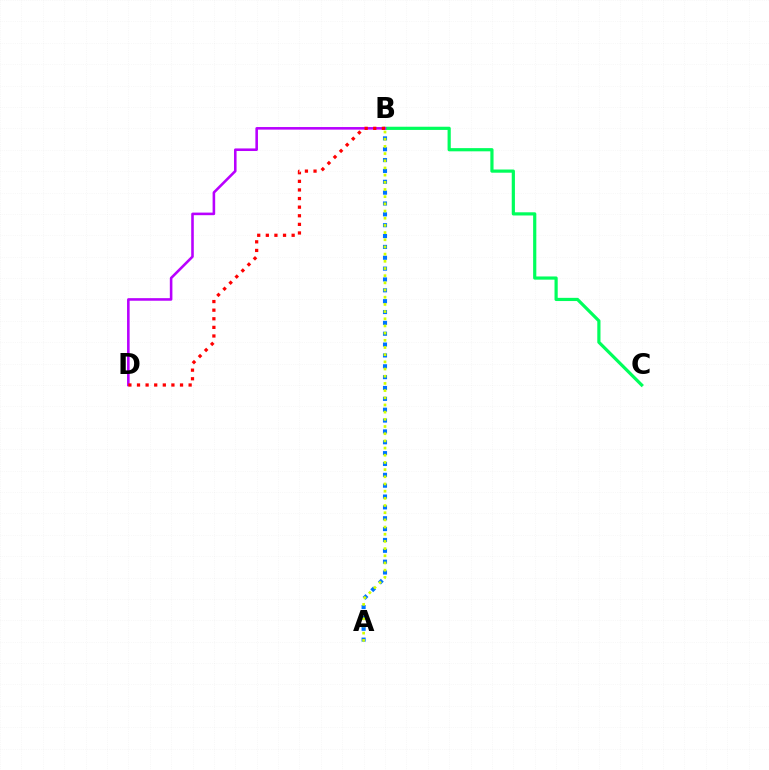{('A', 'B'): [{'color': '#0074ff', 'line_style': 'dotted', 'thickness': 2.95}, {'color': '#d1ff00', 'line_style': 'dotted', 'thickness': 1.95}], ('B', 'C'): [{'color': '#00ff5c', 'line_style': 'solid', 'thickness': 2.3}], ('B', 'D'): [{'color': '#b900ff', 'line_style': 'solid', 'thickness': 1.86}, {'color': '#ff0000', 'line_style': 'dotted', 'thickness': 2.34}]}